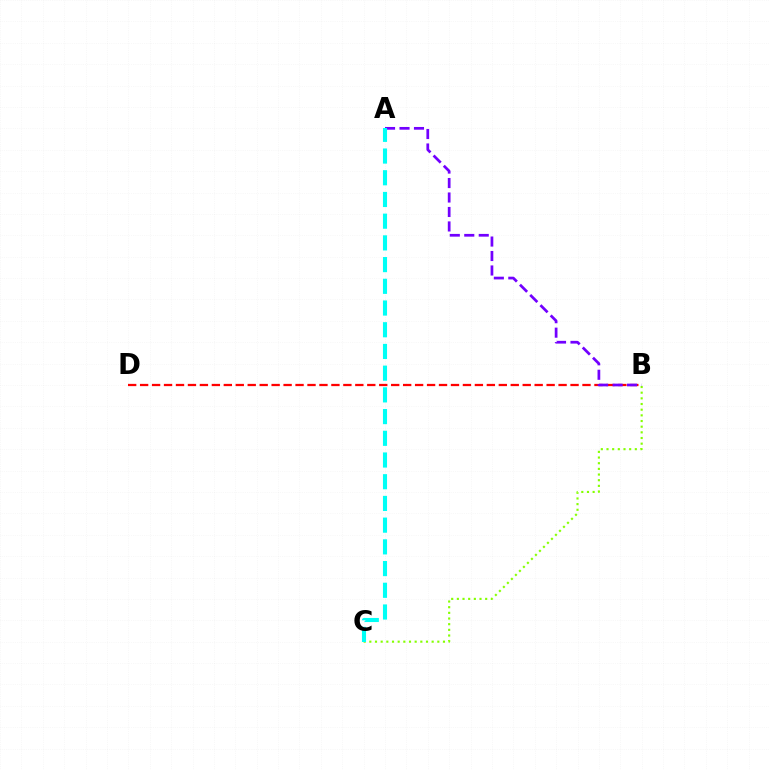{('B', 'C'): [{'color': '#84ff00', 'line_style': 'dotted', 'thickness': 1.54}], ('B', 'D'): [{'color': '#ff0000', 'line_style': 'dashed', 'thickness': 1.62}], ('A', 'B'): [{'color': '#7200ff', 'line_style': 'dashed', 'thickness': 1.97}], ('A', 'C'): [{'color': '#00fff6', 'line_style': 'dashed', 'thickness': 2.95}]}